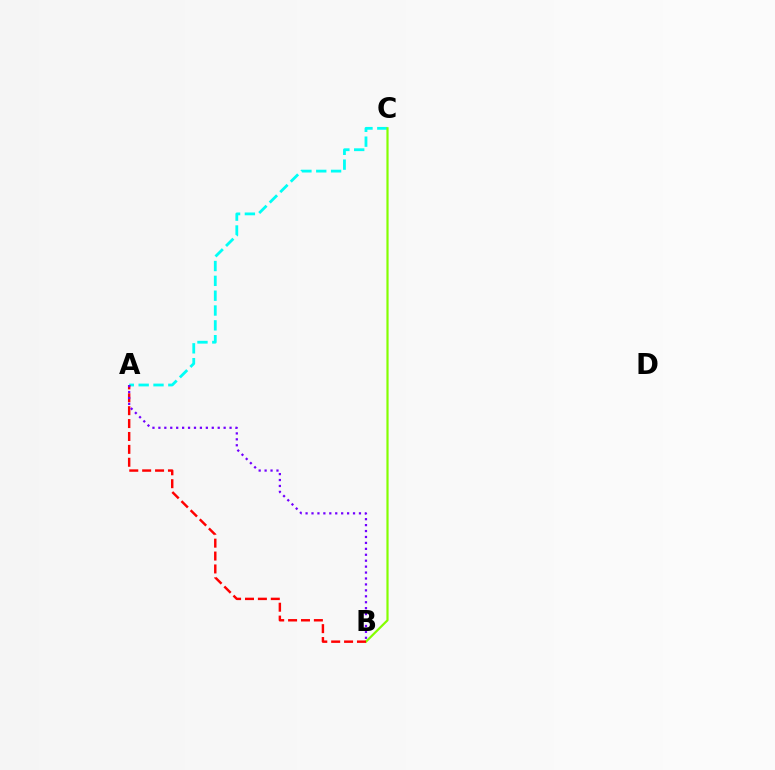{('A', 'C'): [{'color': '#00fff6', 'line_style': 'dashed', 'thickness': 2.02}], ('B', 'C'): [{'color': '#84ff00', 'line_style': 'solid', 'thickness': 1.58}], ('A', 'B'): [{'color': '#ff0000', 'line_style': 'dashed', 'thickness': 1.75}, {'color': '#7200ff', 'line_style': 'dotted', 'thickness': 1.61}]}